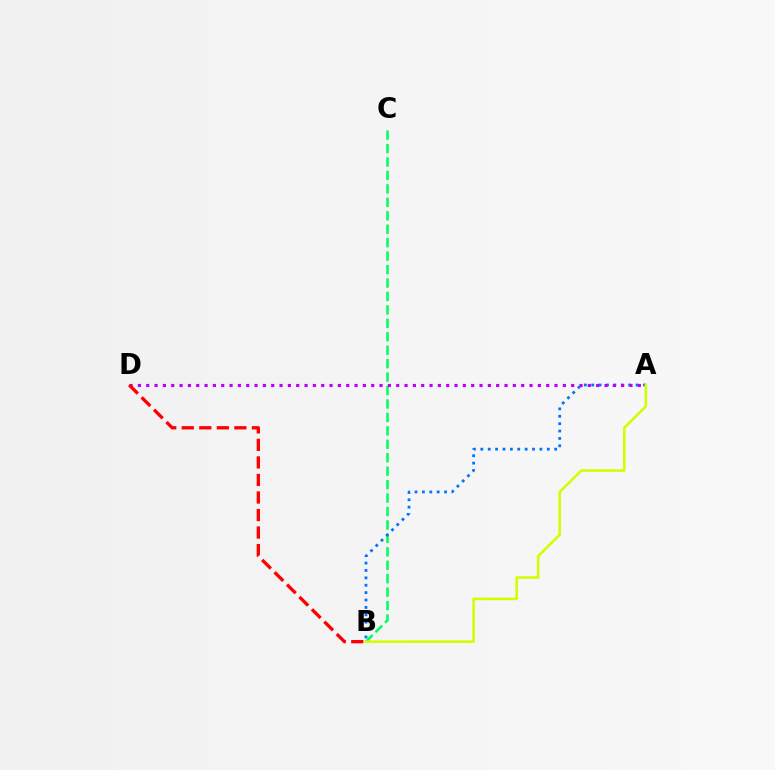{('B', 'C'): [{'color': '#00ff5c', 'line_style': 'dashed', 'thickness': 1.83}], ('A', 'B'): [{'color': '#0074ff', 'line_style': 'dotted', 'thickness': 2.01}, {'color': '#d1ff00', 'line_style': 'solid', 'thickness': 1.86}], ('A', 'D'): [{'color': '#b900ff', 'line_style': 'dotted', 'thickness': 2.26}], ('B', 'D'): [{'color': '#ff0000', 'line_style': 'dashed', 'thickness': 2.38}]}